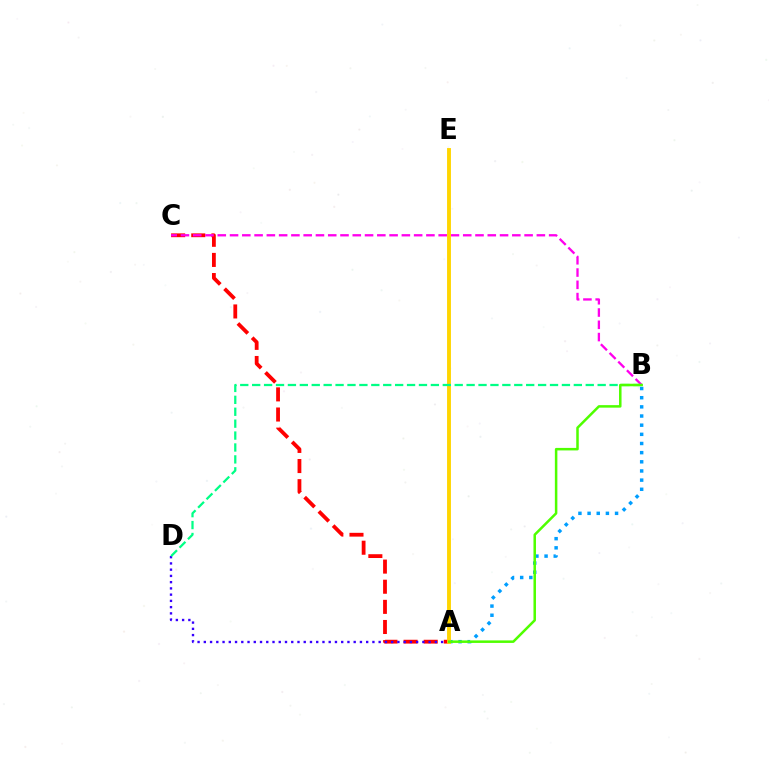{('A', 'C'): [{'color': '#ff0000', 'line_style': 'dashed', 'thickness': 2.73}], ('B', 'C'): [{'color': '#ff00ed', 'line_style': 'dashed', 'thickness': 1.67}], ('A', 'B'): [{'color': '#009eff', 'line_style': 'dotted', 'thickness': 2.49}, {'color': '#4fff00', 'line_style': 'solid', 'thickness': 1.81}], ('A', 'D'): [{'color': '#3700ff', 'line_style': 'dotted', 'thickness': 1.7}], ('A', 'E'): [{'color': '#ffd500', 'line_style': 'solid', 'thickness': 2.8}], ('B', 'D'): [{'color': '#00ff86', 'line_style': 'dashed', 'thickness': 1.62}]}